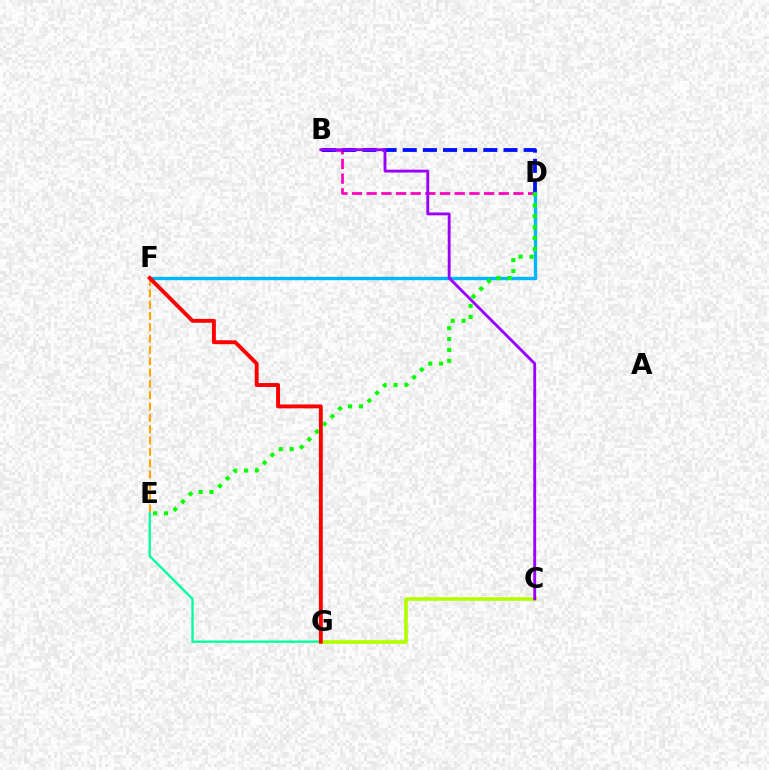{('B', 'D'): [{'color': '#ff00bd', 'line_style': 'dashed', 'thickness': 1.99}, {'color': '#0010ff', 'line_style': 'dashed', 'thickness': 2.74}], ('E', 'F'): [{'color': '#ffa500', 'line_style': 'dashed', 'thickness': 1.54}], ('E', 'G'): [{'color': '#00ff9d', 'line_style': 'solid', 'thickness': 1.7}], ('C', 'G'): [{'color': '#b3ff00', 'line_style': 'solid', 'thickness': 2.61}], ('D', 'F'): [{'color': '#00b5ff', 'line_style': 'solid', 'thickness': 2.42}], ('B', 'C'): [{'color': '#9b00ff', 'line_style': 'solid', 'thickness': 2.05}], ('D', 'E'): [{'color': '#08ff00', 'line_style': 'dotted', 'thickness': 2.95}], ('F', 'G'): [{'color': '#ff0000', 'line_style': 'solid', 'thickness': 2.81}]}